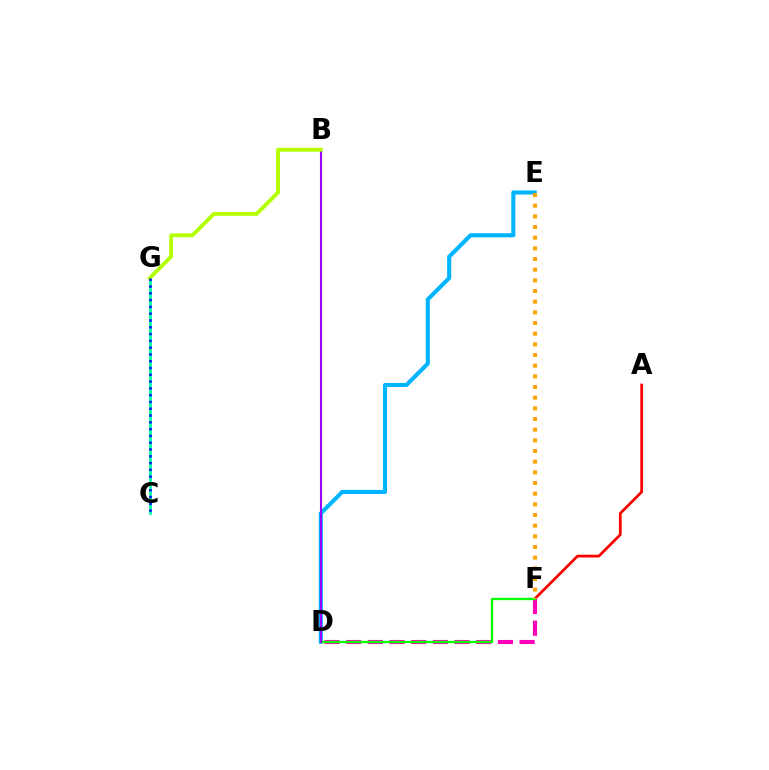{('D', 'E'): [{'color': '#00b5ff', 'line_style': 'solid', 'thickness': 2.94}], ('A', 'F'): [{'color': '#ff0000', 'line_style': 'solid', 'thickness': 1.97}], ('C', 'G'): [{'color': '#00ff9d', 'line_style': 'solid', 'thickness': 1.96}, {'color': '#0010ff', 'line_style': 'dotted', 'thickness': 1.84}], ('D', 'F'): [{'color': '#ff00bd', 'line_style': 'dashed', 'thickness': 2.94}, {'color': '#08ff00', 'line_style': 'solid', 'thickness': 1.66}], ('E', 'F'): [{'color': '#ffa500', 'line_style': 'dotted', 'thickness': 2.9}], ('B', 'D'): [{'color': '#9b00ff', 'line_style': 'solid', 'thickness': 1.51}], ('B', 'G'): [{'color': '#b3ff00', 'line_style': 'solid', 'thickness': 2.75}]}